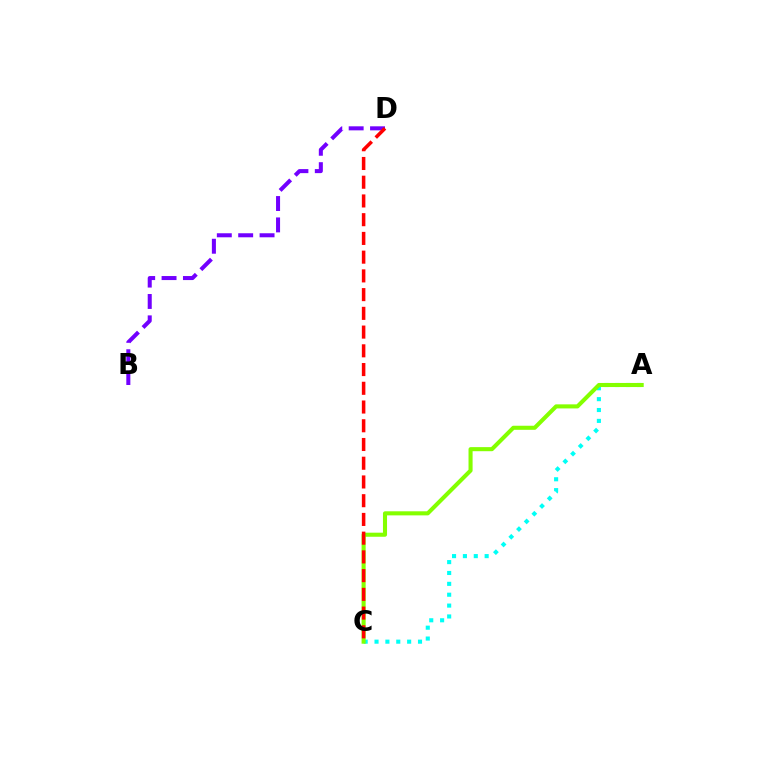{('A', 'C'): [{'color': '#00fff6', 'line_style': 'dotted', 'thickness': 2.95}, {'color': '#84ff00', 'line_style': 'solid', 'thickness': 2.93}], ('B', 'D'): [{'color': '#7200ff', 'line_style': 'dashed', 'thickness': 2.9}], ('C', 'D'): [{'color': '#ff0000', 'line_style': 'dashed', 'thickness': 2.55}]}